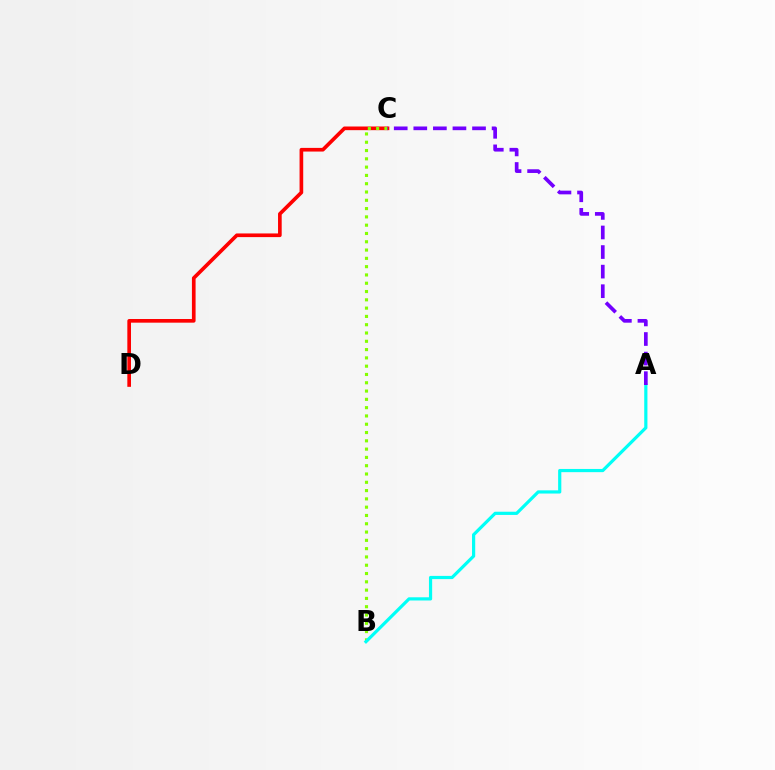{('C', 'D'): [{'color': '#ff0000', 'line_style': 'solid', 'thickness': 2.64}], ('B', 'C'): [{'color': '#84ff00', 'line_style': 'dotted', 'thickness': 2.25}], ('A', 'B'): [{'color': '#00fff6', 'line_style': 'solid', 'thickness': 2.3}], ('A', 'C'): [{'color': '#7200ff', 'line_style': 'dashed', 'thickness': 2.66}]}